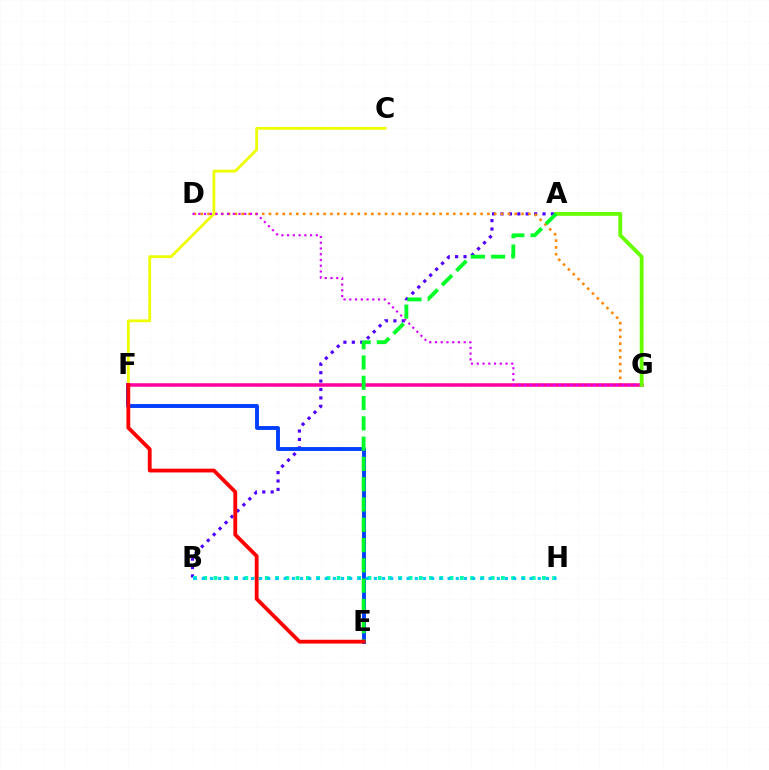{('A', 'B'): [{'color': '#4f00ff', 'line_style': 'dotted', 'thickness': 2.28}], ('D', 'G'): [{'color': '#ff8800', 'line_style': 'dotted', 'thickness': 1.85}, {'color': '#d600ff', 'line_style': 'dotted', 'thickness': 1.56}], ('E', 'F'): [{'color': '#003fff', 'line_style': 'solid', 'thickness': 2.79}, {'color': '#ff0000', 'line_style': 'solid', 'thickness': 2.74}], ('C', 'F'): [{'color': '#eeff00', 'line_style': 'solid', 'thickness': 2.02}], ('B', 'H'): [{'color': '#00ffaf', 'line_style': 'dotted', 'thickness': 2.79}, {'color': '#00c7ff', 'line_style': 'dotted', 'thickness': 2.23}], ('F', 'G'): [{'color': '#ff00a0', 'line_style': 'solid', 'thickness': 2.53}], ('A', 'G'): [{'color': '#66ff00', 'line_style': 'solid', 'thickness': 2.75}], ('A', 'E'): [{'color': '#00ff27', 'line_style': 'dashed', 'thickness': 2.76}]}